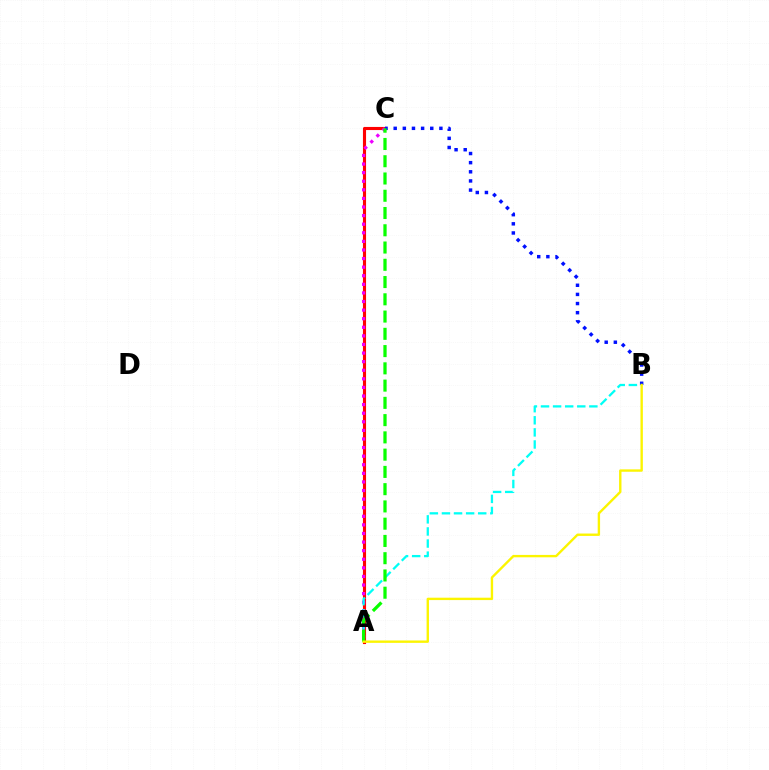{('A', 'C'): [{'color': '#ff0000', 'line_style': 'solid', 'thickness': 2.24}, {'color': '#ee00ff', 'line_style': 'dotted', 'thickness': 2.33}, {'color': '#08ff00', 'line_style': 'dashed', 'thickness': 2.34}], ('B', 'C'): [{'color': '#0010ff', 'line_style': 'dotted', 'thickness': 2.48}], ('A', 'B'): [{'color': '#00fff6', 'line_style': 'dashed', 'thickness': 1.64}, {'color': '#fcf500', 'line_style': 'solid', 'thickness': 1.71}]}